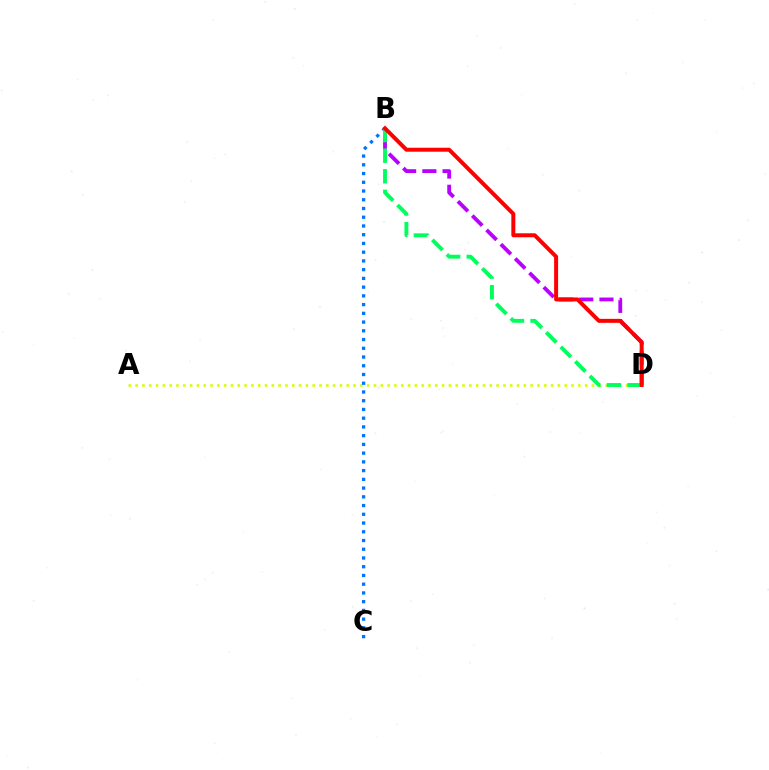{('A', 'D'): [{'color': '#d1ff00', 'line_style': 'dotted', 'thickness': 1.85}], ('B', 'D'): [{'color': '#b900ff', 'line_style': 'dashed', 'thickness': 2.75}, {'color': '#00ff5c', 'line_style': 'dashed', 'thickness': 2.8}, {'color': '#ff0000', 'line_style': 'solid', 'thickness': 2.86}], ('B', 'C'): [{'color': '#0074ff', 'line_style': 'dotted', 'thickness': 2.37}]}